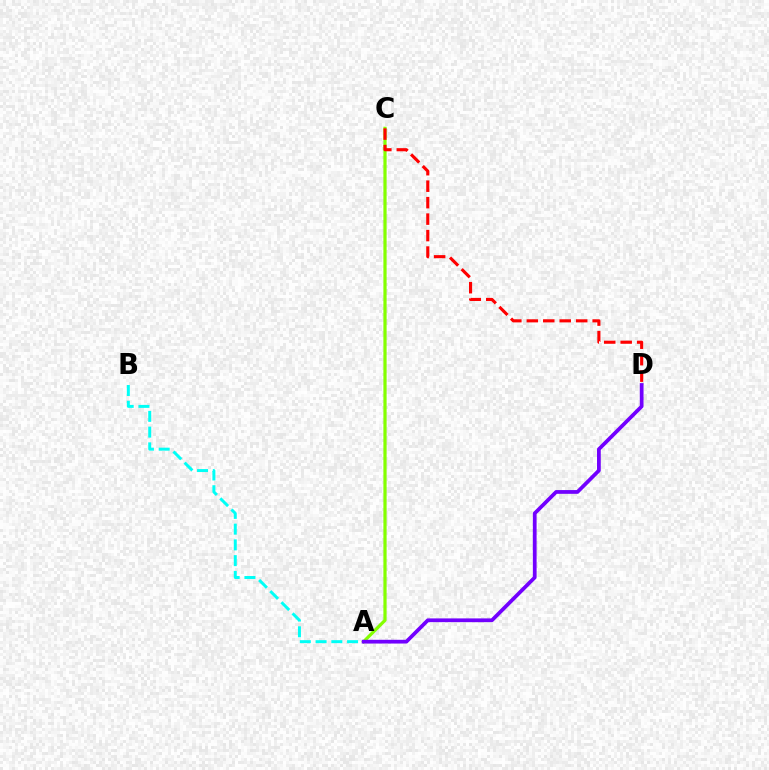{('A', 'B'): [{'color': '#00fff6', 'line_style': 'dashed', 'thickness': 2.14}], ('A', 'C'): [{'color': '#84ff00', 'line_style': 'solid', 'thickness': 2.32}], ('A', 'D'): [{'color': '#7200ff', 'line_style': 'solid', 'thickness': 2.7}], ('C', 'D'): [{'color': '#ff0000', 'line_style': 'dashed', 'thickness': 2.24}]}